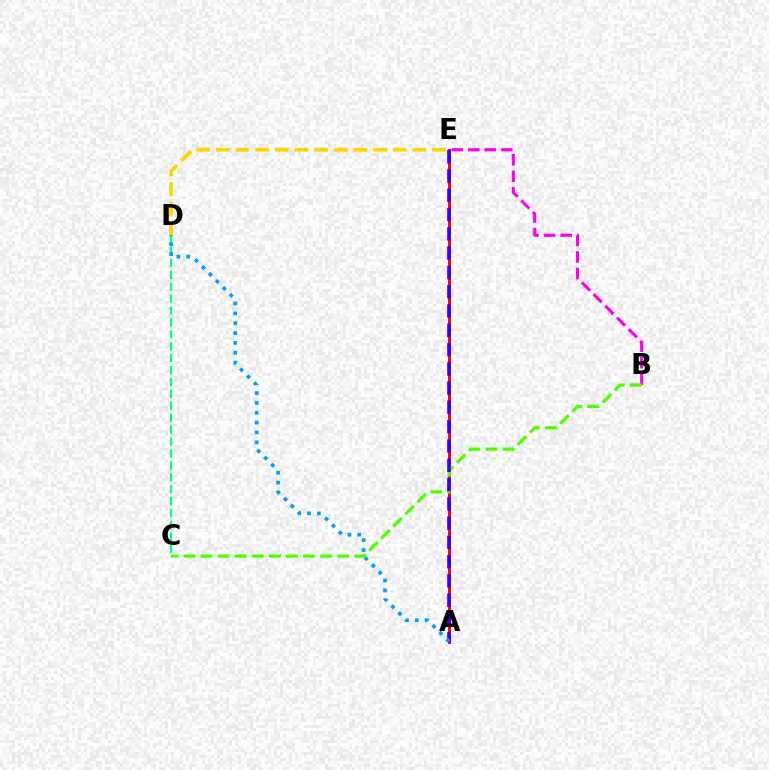{('B', 'E'): [{'color': '#ff00ed', 'line_style': 'dashed', 'thickness': 2.25}], ('A', 'E'): [{'color': '#ff0000', 'line_style': 'solid', 'thickness': 2.1}, {'color': '#3700ff', 'line_style': 'dashed', 'thickness': 2.62}], ('B', 'C'): [{'color': '#4fff00', 'line_style': 'dashed', 'thickness': 2.32}], ('C', 'D'): [{'color': '#00ff86', 'line_style': 'dashed', 'thickness': 1.62}], ('A', 'D'): [{'color': '#009eff', 'line_style': 'dotted', 'thickness': 2.67}], ('D', 'E'): [{'color': '#ffd500', 'line_style': 'dashed', 'thickness': 2.67}]}